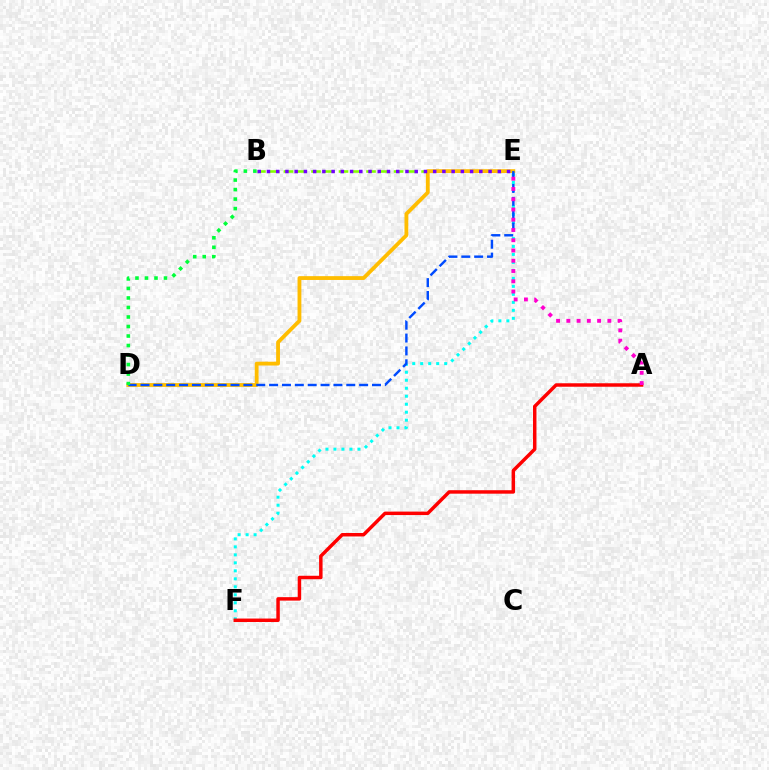{('B', 'E'): [{'color': '#84ff00', 'line_style': 'dashed', 'thickness': 1.87}, {'color': '#7200ff', 'line_style': 'dotted', 'thickness': 2.51}], ('E', 'F'): [{'color': '#00fff6', 'line_style': 'dotted', 'thickness': 2.17}], ('D', 'E'): [{'color': '#ffbd00', 'line_style': 'solid', 'thickness': 2.75}, {'color': '#004bff', 'line_style': 'dashed', 'thickness': 1.75}], ('A', 'F'): [{'color': '#ff0000', 'line_style': 'solid', 'thickness': 2.5}], ('B', 'D'): [{'color': '#00ff39', 'line_style': 'dotted', 'thickness': 2.58}], ('A', 'E'): [{'color': '#ff00cf', 'line_style': 'dotted', 'thickness': 2.79}]}